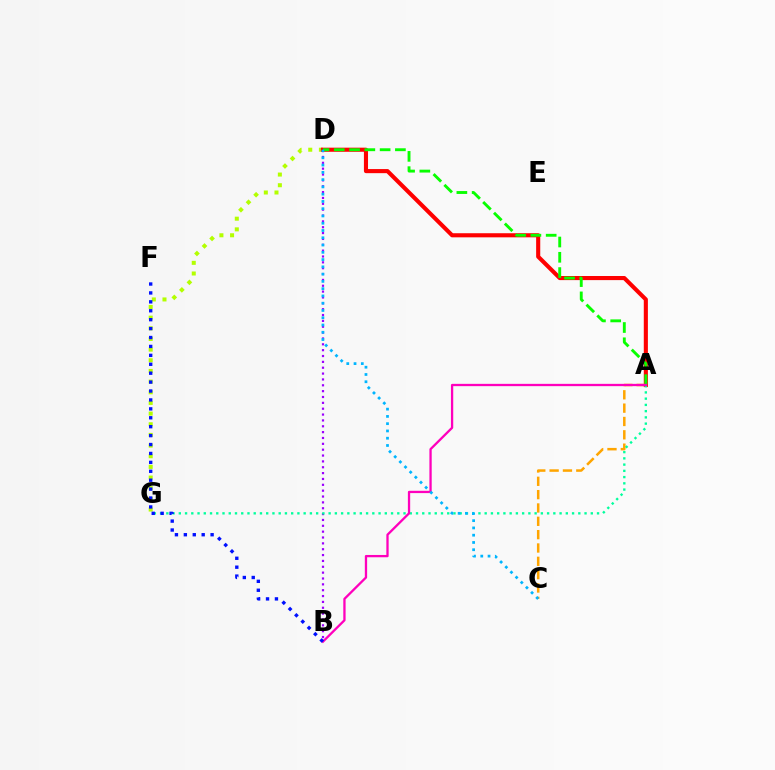{('D', 'G'): [{'color': '#b3ff00', 'line_style': 'dotted', 'thickness': 2.9}], ('A', 'D'): [{'color': '#ff0000', 'line_style': 'solid', 'thickness': 2.96}, {'color': '#08ff00', 'line_style': 'dashed', 'thickness': 2.08}], ('A', 'C'): [{'color': '#ffa500', 'line_style': 'dashed', 'thickness': 1.81}], ('B', 'D'): [{'color': '#9b00ff', 'line_style': 'dotted', 'thickness': 1.59}], ('A', 'G'): [{'color': '#00ff9d', 'line_style': 'dotted', 'thickness': 1.7}], ('A', 'B'): [{'color': '#ff00bd', 'line_style': 'solid', 'thickness': 1.65}], ('B', 'F'): [{'color': '#0010ff', 'line_style': 'dotted', 'thickness': 2.42}], ('C', 'D'): [{'color': '#00b5ff', 'line_style': 'dotted', 'thickness': 1.98}]}